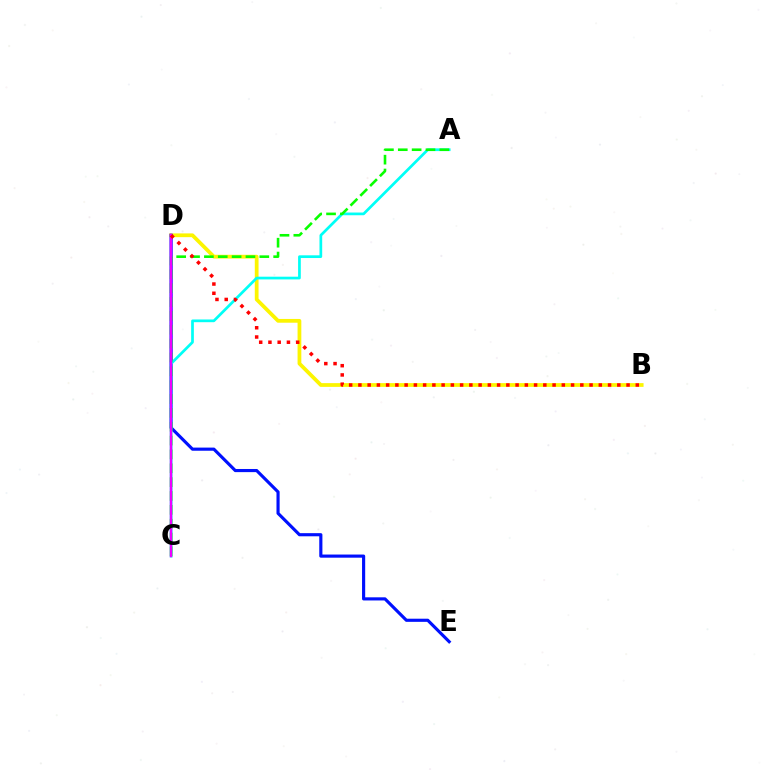{('B', 'D'): [{'color': '#fcf500', 'line_style': 'solid', 'thickness': 2.71}, {'color': '#ff0000', 'line_style': 'dotted', 'thickness': 2.51}], ('D', 'E'): [{'color': '#0010ff', 'line_style': 'solid', 'thickness': 2.26}], ('A', 'C'): [{'color': '#00fff6', 'line_style': 'solid', 'thickness': 1.96}, {'color': '#08ff00', 'line_style': 'dashed', 'thickness': 1.88}], ('C', 'D'): [{'color': '#ee00ff', 'line_style': 'solid', 'thickness': 1.78}]}